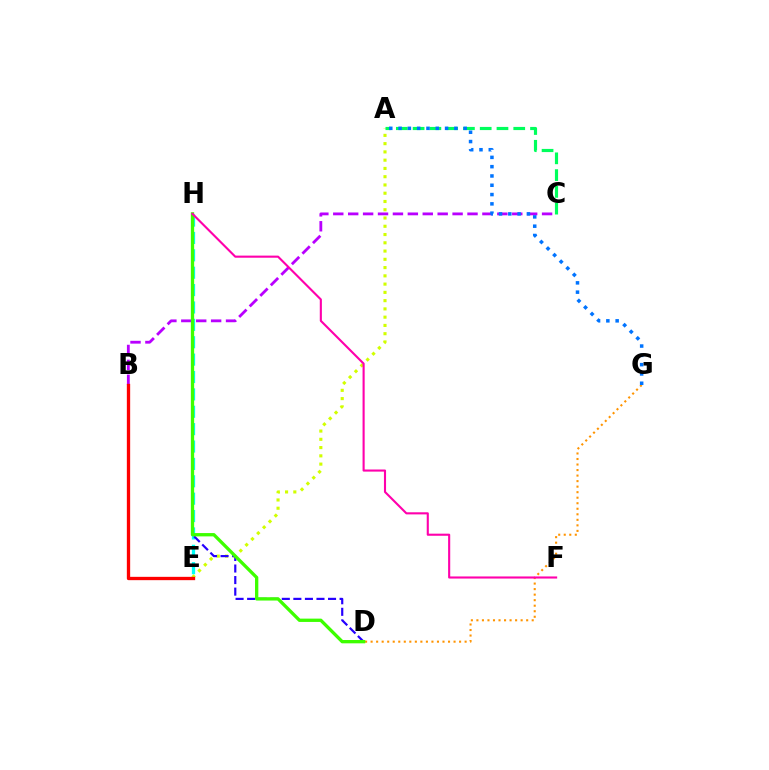{('E', 'H'): [{'color': '#00fff6', 'line_style': 'dashed', 'thickness': 2.36}], ('A', 'E'): [{'color': '#d1ff00', 'line_style': 'dotted', 'thickness': 2.25}], ('B', 'C'): [{'color': '#b900ff', 'line_style': 'dashed', 'thickness': 2.03}], ('D', 'H'): [{'color': '#2500ff', 'line_style': 'dashed', 'thickness': 1.57}, {'color': '#3dff00', 'line_style': 'solid', 'thickness': 2.39}], ('A', 'C'): [{'color': '#00ff5c', 'line_style': 'dashed', 'thickness': 2.28}], ('D', 'G'): [{'color': '#ff9400', 'line_style': 'dotted', 'thickness': 1.5}], ('B', 'E'): [{'color': '#ff0000', 'line_style': 'solid', 'thickness': 2.39}], ('F', 'H'): [{'color': '#ff00ac', 'line_style': 'solid', 'thickness': 1.52}], ('A', 'G'): [{'color': '#0074ff', 'line_style': 'dotted', 'thickness': 2.53}]}